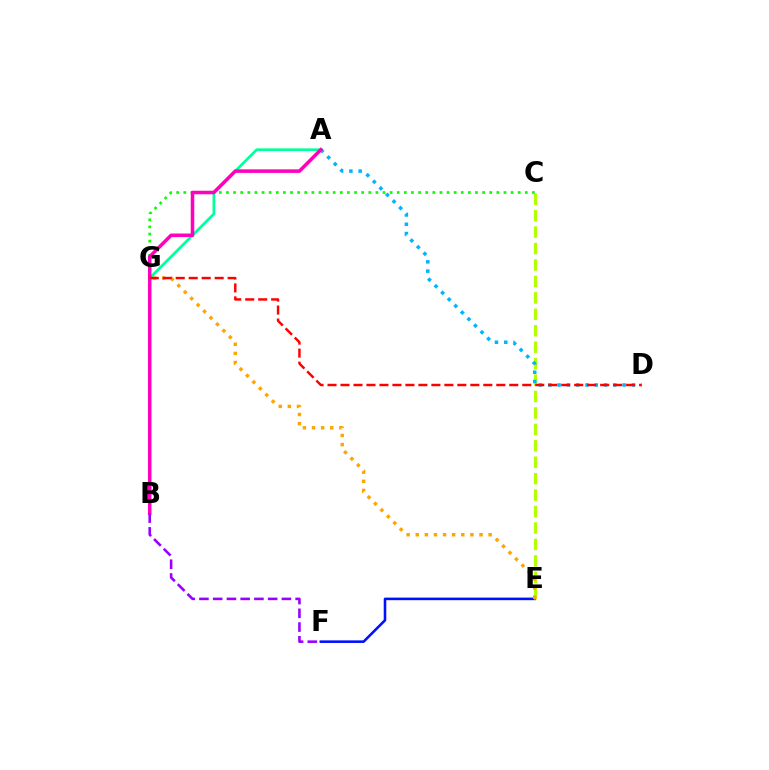{('E', 'F'): [{'color': '#0010ff', 'line_style': 'solid', 'thickness': 1.86}], ('C', 'E'): [{'color': '#b3ff00', 'line_style': 'dashed', 'thickness': 2.23}], ('A', 'D'): [{'color': '#00b5ff', 'line_style': 'dotted', 'thickness': 2.52}], ('A', 'G'): [{'color': '#00ff9d', 'line_style': 'solid', 'thickness': 1.95}], ('C', 'G'): [{'color': '#08ff00', 'line_style': 'dotted', 'thickness': 1.93}], ('E', 'G'): [{'color': '#ffa500', 'line_style': 'dotted', 'thickness': 2.48}], ('A', 'B'): [{'color': '#ff00bd', 'line_style': 'solid', 'thickness': 2.54}], ('B', 'F'): [{'color': '#9b00ff', 'line_style': 'dashed', 'thickness': 1.87}], ('D', 'G'): [{'color': '#ff0000', 'line_style': 'dashed', 'thickness': 1.76}]}